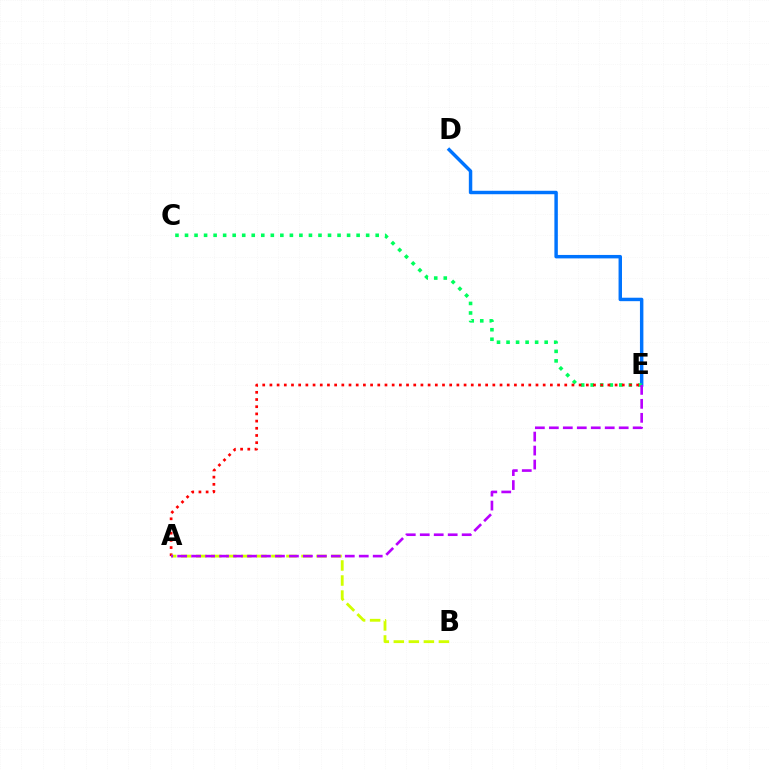{('D', 'E'): [{'color': '#0074ff', 'line_style': 'solid', 'thickness': 2.48}], ('C', 'E'): [{'color': '#00ff5c', 'line_style': 'dotted', 'thickness': 2.59}], ('A', 'E'): [{'color': '#ff0000', 'line_style': 'dotted', 'thickness': 1.95}, {'color': '#b900ff', 'line_style': 'dashed', 'thickness': 1.9}], ('A', 'B'): [{'color': '#d1ff00', 'line_style': 'dashed', 'thickness': 2.04}]}